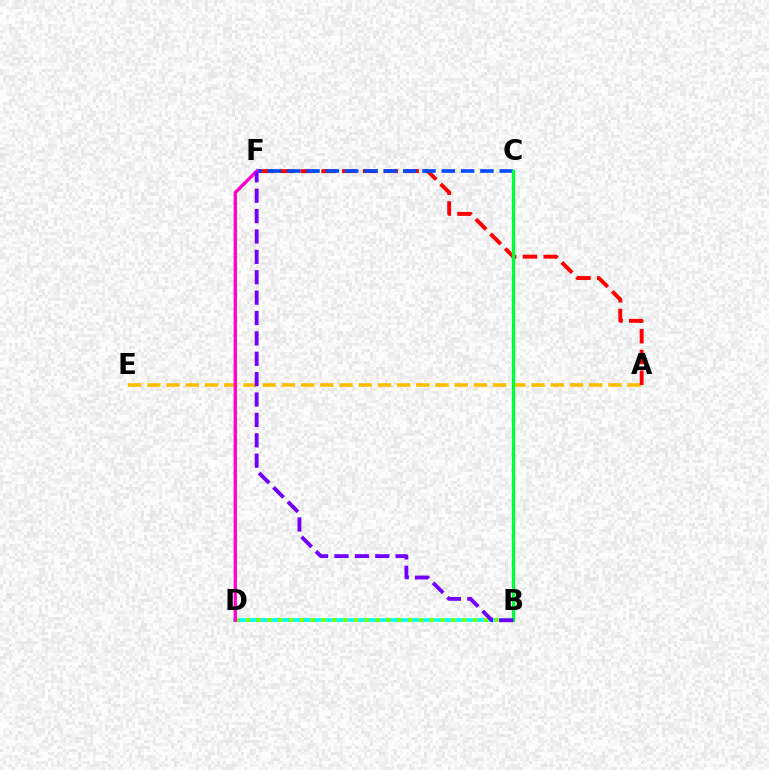{('A', 'E'): [{'color': '#ffbd00', 'line_style': 'dashed', 'thickness': 2.61}], ('A', 'F'): [{'color': '#ff0000', 'line_style': 'dashed', 'thickness': 2.82}], ('B', 'D'): [{'color': '#00fff6', 'line_style': 'solid', 'thickness': 2.64}, {'color': '#84ff00', 'line_style': 'dotted', 'thickness': 2.94}], ('C', 'F'): [{'color': '#004bff', 'line_style': 'dashed', 'thickness': 2.62}], ('B', 'C'): [{'color': '#00ff39', 'line_style': 'solid', 'thickness': 2.42}], ('D', 'F'): [{'color': '#ff00cf', 'line_style': 'solid', 'thickness': 2.39}], ('B', 'F'): [{'color': '#7200ff', 'line_style': 'dashed', 'thickness': 2.77}]}